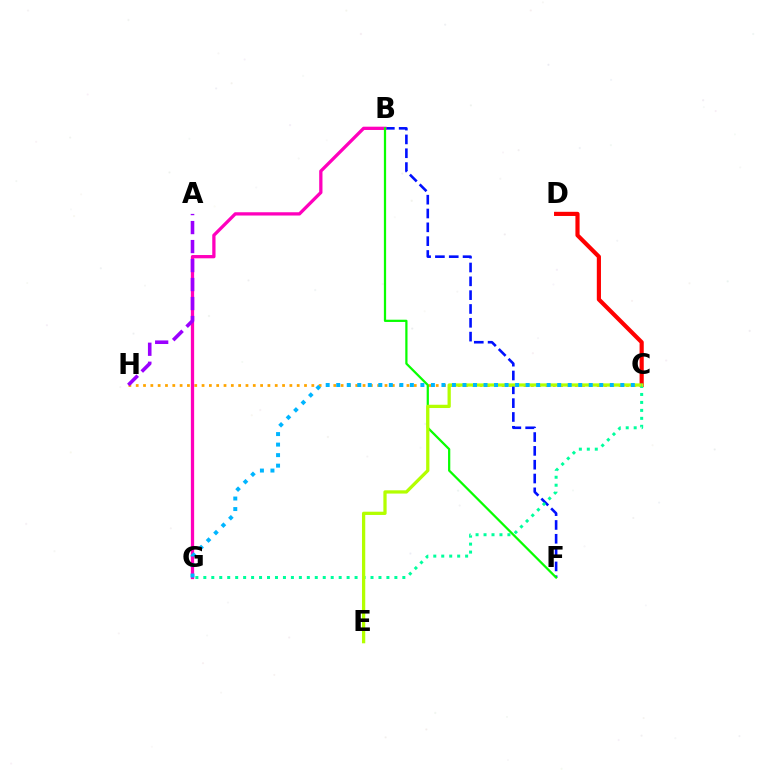{('C', 'H'): [{'color': '#ffa500', 'line_style': 'dotted', 'thickness': 1.99}], ('B', 'F'): [{'color': '#0010ff', 'line_style': 'dashed', 'thickness': 1.88}, {'color': '#08ff00', 'line_style': 'solid', 'thickness': 1.61}], ('C', 'D'): [{'color': '#ff0000', 'line_style': 'solid', 'thickness': 3.0}], ('B', 'G'): [{'color': '#ff00bd', 'line_style': 'solid', 'thickness': 2.36}], ('C', 'G'): [{'color': '#00ff9d', 'line_style': 'dotted', 'thickness': 2.16}, {'color': '#00b5ff', 'line_style': 'dotted', 'thickness': 2.86}], ('C', 'E'): [{'color': '#b3ff00', 'line_style': 'solid', 'thickness': 2.35}], ('A', 'H'): [{'color': '#9b00ff', 'line_style': 'dashed', 'thickness': 2.58}]}